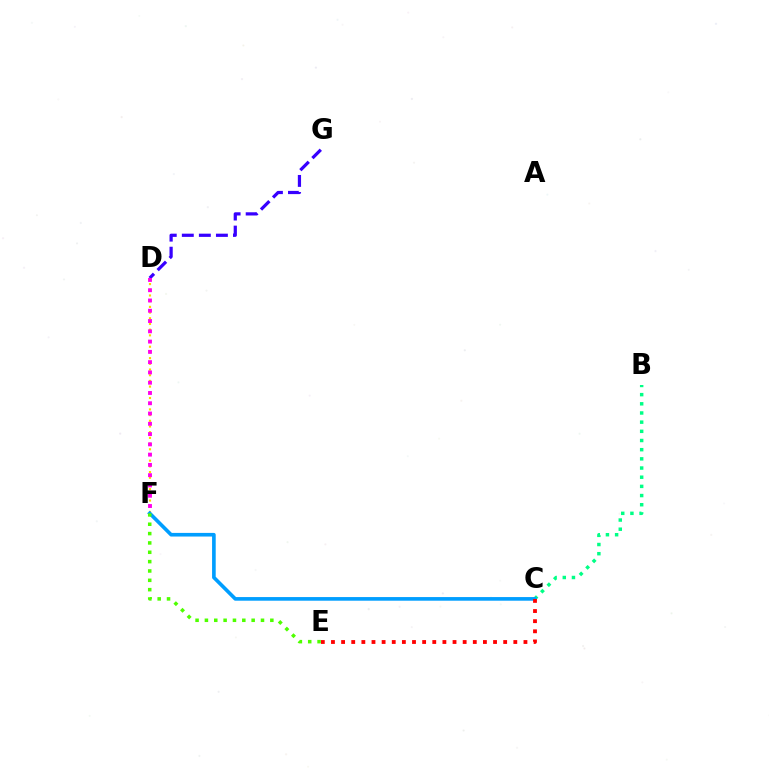{('D', 'G'): [{'color': '#3700ff', 'line_style': 'dashed', 'thickness': 2.32}], ('B', 'C'): [{'color': '#00ff86', 'line_style': 'dotted', 'thickness': 2.49}], ('D', 'F'): [{'color': '#ffd500', 'line_style': 'dotted', 'thickness': 1.55}, {'color': '#ff00ed', 'line_style': 'dotted', 'thickness': 2.79}], ('C', 'F'): [{'color': '#009eff', 'line_style': 'solid', 'thickness': 2.62}], ('C', 'E'): [{'color': '#ff0000', 'line_style': 'dotted', 'thickness': 2.75}], ('E', 'F'): [{'color': '#4fff00', 'line_style': 'dotted', 'thickness': 2.54}]}